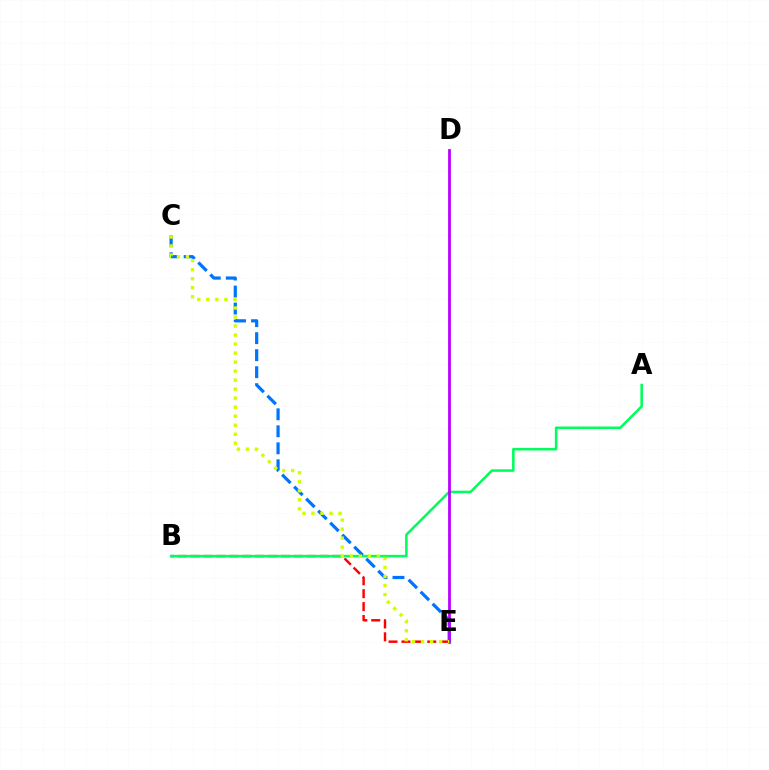{('B', 'E'): [{'color': '#ff0000', 'line_style': 'dashed', 'thickness': 1.75}], ('A', 'B'): [{'color': '#00ff5c', 'line_style': 'solid', 'thickness': 1.84}], ('C', 'E'): [{'color': '#0074ff', 'line_style': 'dashed', 'thickness': 2.31}, {'color': '#d1ff00', 'line_style': 'dotted', 'thickness': 2.45}], ('D', 'E'): [{'color': '#b900ff', 'line_style': 'solid', 'thickness': 2.0}]}